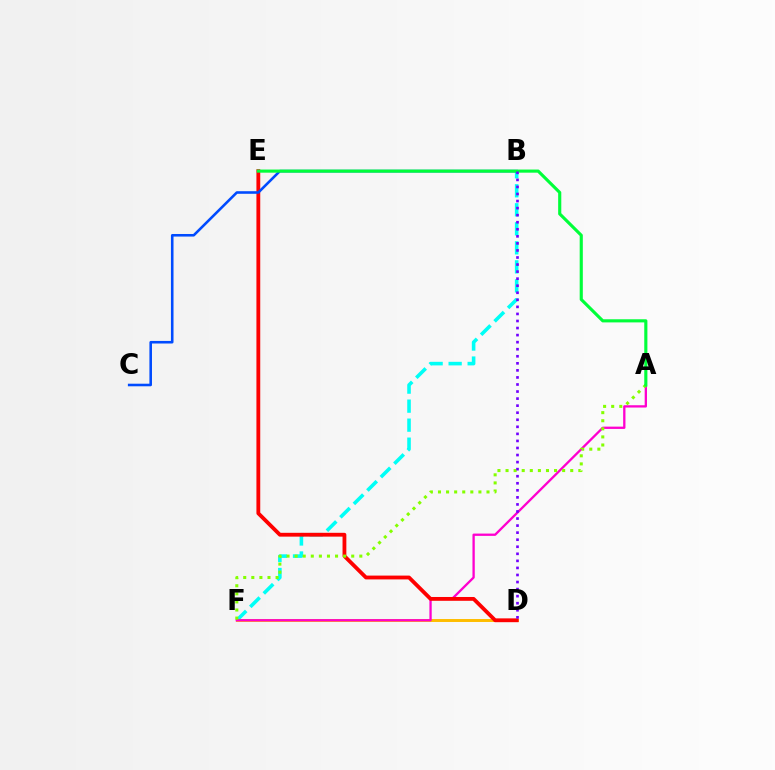{('B', 'F'): [{'color': '#00fff6', 'line_style': 'dashed', 'thickness': 2.58}], ('D', 'F'): [{'color': '#ffbd00', 'line_style': 'solid', 'thickness': 2.12}], ('A', 'F'): [{'color': '#ff00cf', 'line_style': 'solid', 'thickness': 1.66}, {'color': '#84ff00', 'line_style': 'dotted', 'thickness': 2.2}], ('D', 'E'): [{'color': '#ff0000', 'line_style': 'solid', 'thickness': 2.75}], ('B', 'C'): [{'color': '#004bff', 'line_style': 'solid', 'thickness': 1.86}], ('A', 'E'): [{'color': '#00ff39', 'line_style': 'solid', 'thickness': 2.25}], ('B', 'D'): [{'color': '#7200ff', 'line_style': 'dotted', 'thickness': 1.92}]}